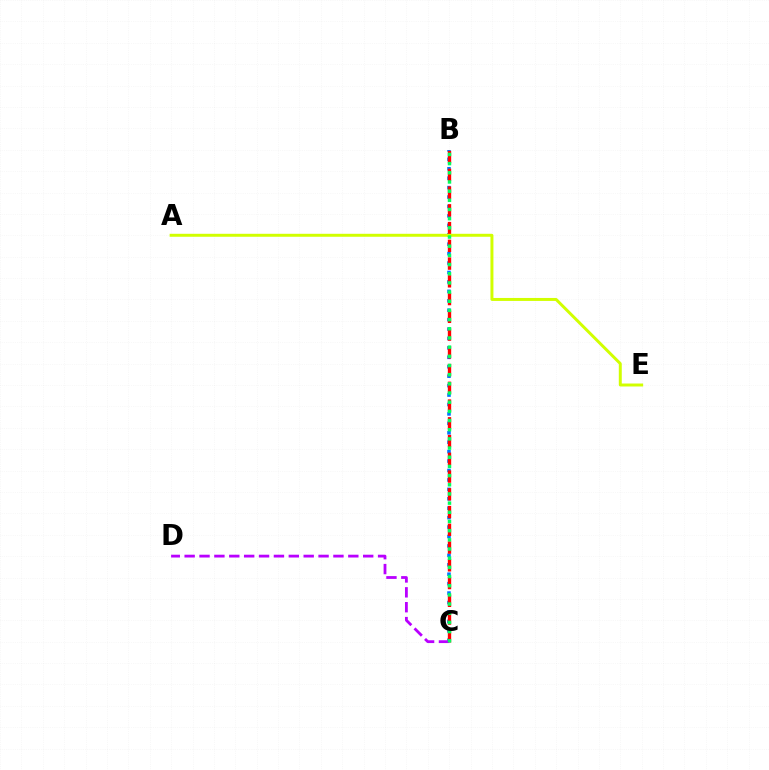{('B', 'C'): [{'color': '#0074ff', 'line_style': 'dotted', 'thickness': 2.56}, {'color': '#ff0000', 'line_style': 'dashed', 'thickness': 2.41}, {'color': '#00ff5c', 'line_style': 'dotted', 'thickness': 2.49}], ('C', 'D'): [{'color': '#b900ff', 'line_style': 'dashed', 'thickness': 2.02}], ('A', 'E'): [{'color': '#d1ff00', 'line_style': 'solid', 'thickness': 2.14}]}